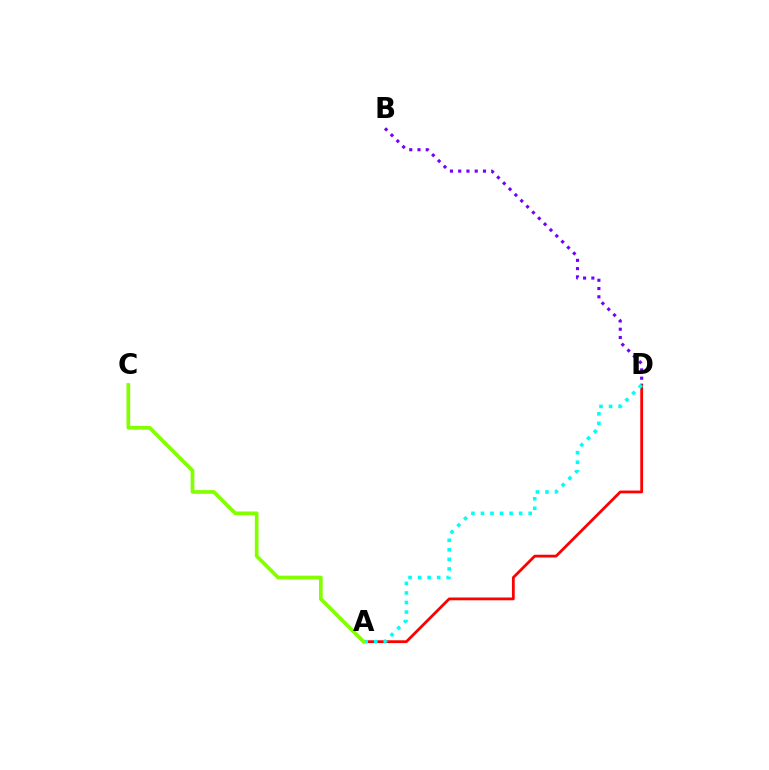{('A', 'D'): [{'color': '#ff0000', 'line_style': 'solid', 'thickness': 2.0}, {'color': '#00fff6', 'line_style': 'dotted', 'thickness': 2.59}], ('B', 'D'): [{'color': '#7200ff', 'line_style': 'dotted', 'thickness': 2.24}], ('A', 'C'): [{'color': '#84ff00', 'line_style': 'solid', 'thickness': 2.67}]}